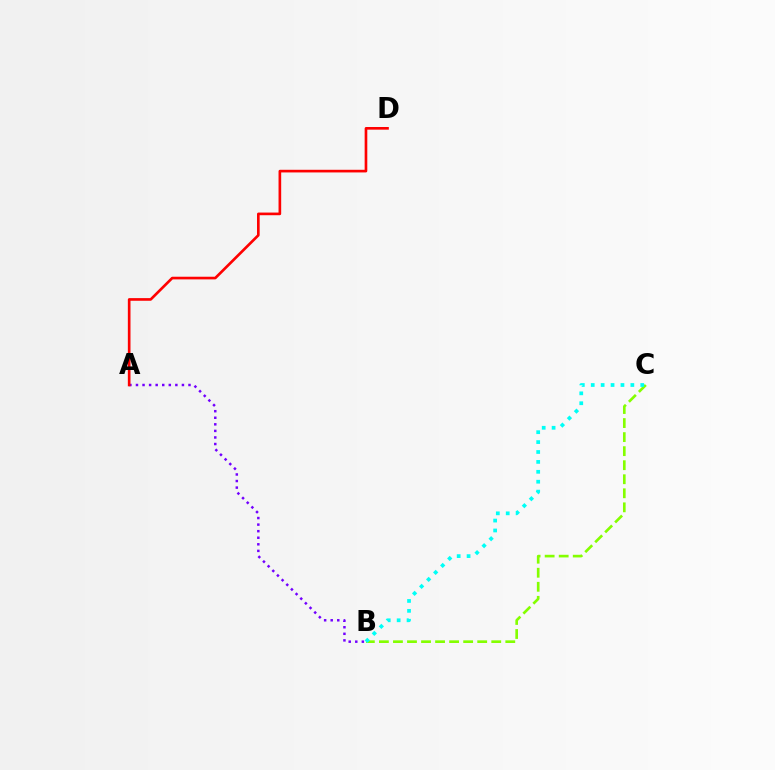{('B', 'C'): [{'color': '#84ff00', 'line_style': 'dashed', 'thickness': 1.91}, {'color': '#00fff6', 'line_style': 'dotted', 'thickness': 2.69}], ('A', 'B'): [{'color': '#7200ff', 'line_style': 'dotted', 'thickness': 1.78}], ('A', 'D'): [{'color': '#ff0000', 'line_style': 'solid', 'thickness': 1.91}]}